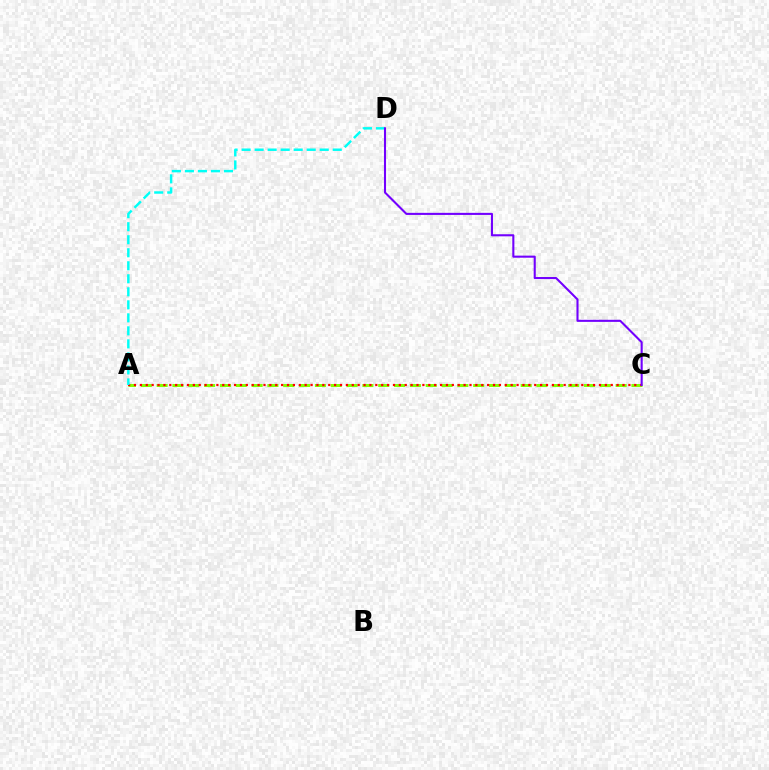{('A', 'C'): [{'color': '#84ff00', 'line_style': 'dashed', 'thickness': 2.15}, {'color': '#ff0000', 'line_style': 'dotted', 'thickness': 1.6}], ('A', 'D'): [{'color': '#00fff6', 'line_style': 'dashed', 'thickness': 1.77}], ('C', 'D'): [{'color': '#7200ff', 'line_style': 'solid', 'thickness': 1.5}]}